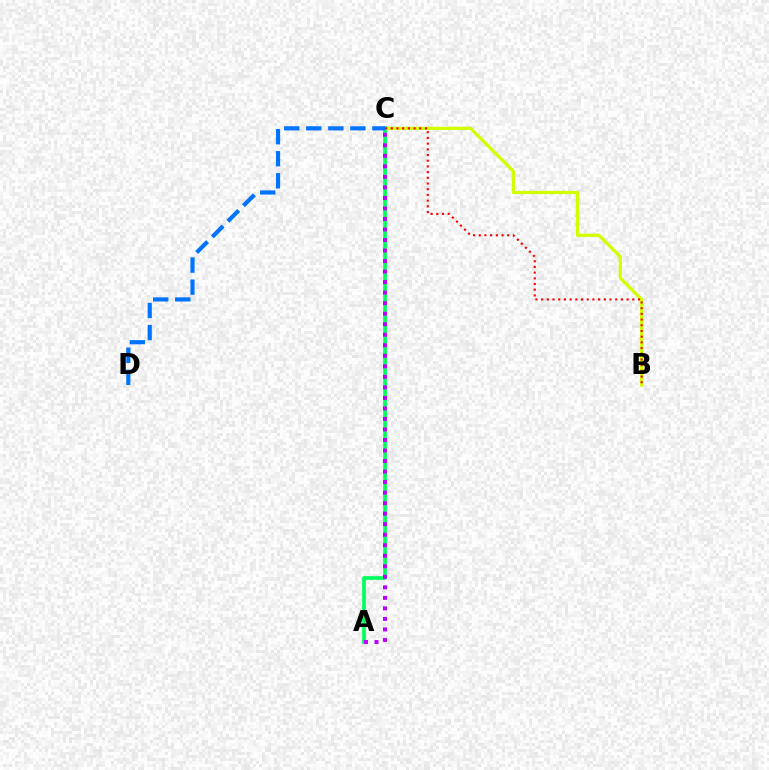{('B', 'C'): [{'color': '#d1ff00', 'line_style': 'solid', 'thickness': 2.32}, {'color': '#ff0000', 'line_style': 'dotted', 'thickness': 1.55}], ('A', 'C'): [{'color': '#00ff5c', 'line_style': 'solid', 'thickness': 2.65}, {'color': '#b900ff', 'line_style': 'dotted', 'thickness': 2.86}], ('C', 'D'): [{'color': '#0074ff', 'line_style': 'dashed', 'thickness': 3.0}]}